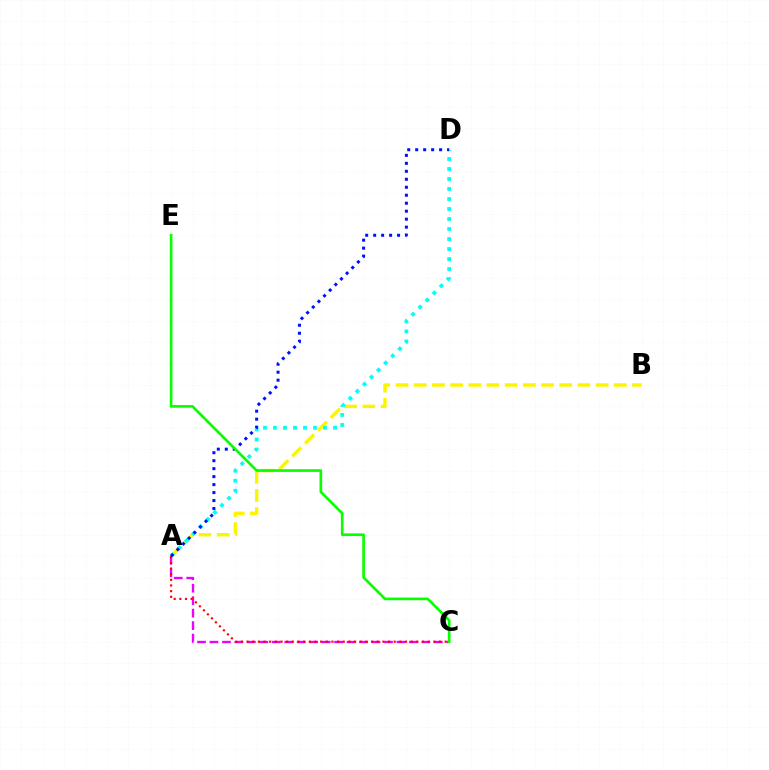{('A', 'B'): [{'color': '#fcf500', 'line_style': 'dashed', 'thickness': 2.47}], ('A', 'D'): [{'color': '#00fff6', 'line_style': 'dotted', 'thickness': 2.72}, {'color': '#0010ff', 'line_style': 'dotted', 'thickness': 2.17}], ('A', 'C'): [{'color': '#ee00ff', 'line_style': 'dashed', 'thickness': 1.69}, {'color': '#ff0000', 'line_style': 'dotted', 'thickness': 1.54}], ('C', 'E'): [{'color': '#08ff00', 'line_style': 'solid', 'thickness': 1.92}]}